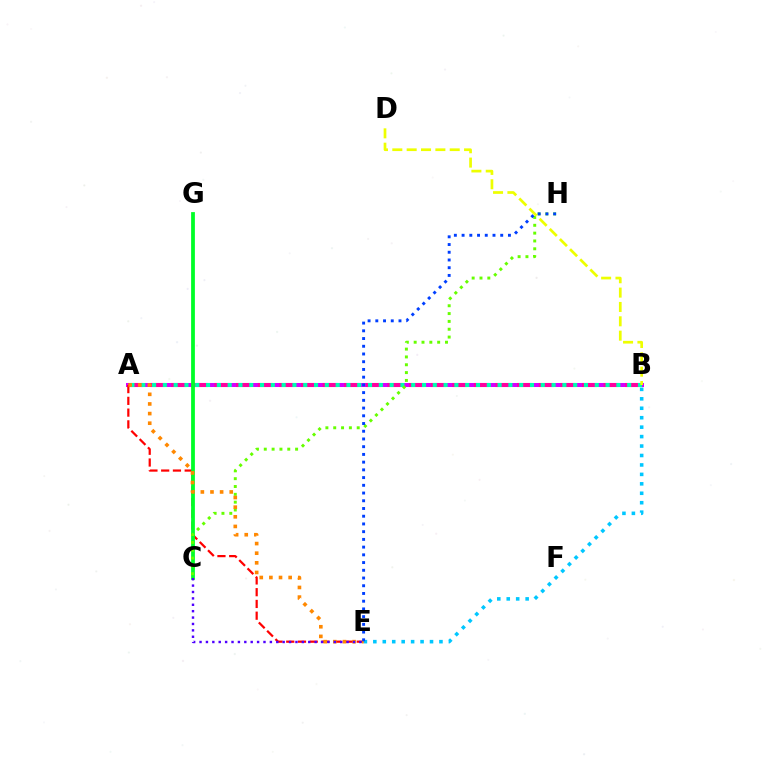{('A', 'B'): [{'color': '#d600ff', 'line_style': 'solid', 'thickness': 2.88}, {'color': '#ff00a0', 'line_style': 'dashed', 'thickness': 2.94}, {'color': '#00ffaf', 'line_style': 'dotted', 'thickness': 2.93}], ('A', 'E'): [{'color': '#ff0000', 'line_style': 'dashed', 'thickness': 1.6}, {'color': '#ff8800', 'line_style': 'dotted', 'thickness': 2.62}], ('C', 'G'): [{'color': '#00ff27', 'line_style': 'solid', 'thickness': 2.72}], ('C', 'H'): [{'color': '#66ff00', 'line_style': 'dotted', 'thickness': 2.13}], ('B', 'E'): [{'color': '#00c7ff', 'line_style': 'dotted', 'thickness': 2.57}], ('B', 'D'): [{'color': '#eeff00', 'line_style': 'dashed', 'thickness': 1.95}], ('E', 'H'): [{'color': '#003fff', 'line_style': 'dotted', 'thickness': 2.1}], ('C', 'E'): [{'color': '#4f00ff', 'line_style': 'dotted', 'thickness': 1.74}]}